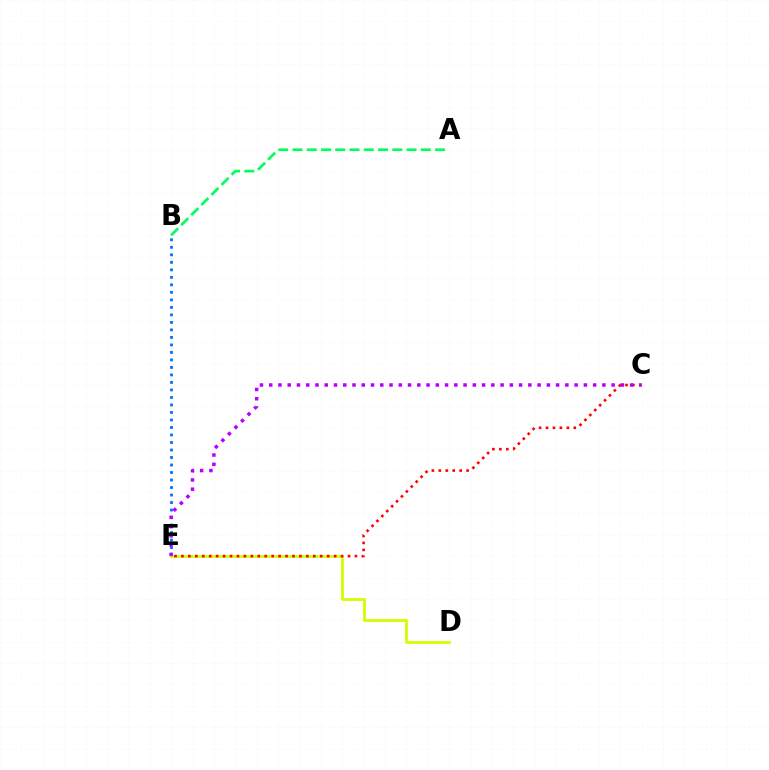{('B', 'E'): [{'color': '#0074ff', 'line_style': 'dotted', 'thickness': 2.04}], ('D', 'E'): [{'color': '#d1ff00', 'line_style': 'solid', 'thickness': 2.02}], ('C', 'E'): [{'color': '#ff0000', 'line_style': 'dotted', 'thickness': 1.89}, {'color': '#b900ff', 'line_style': 'dotted', 'thickness': 2.51}], ('A', 'B'): [{'color': '#00ff5c', 'line_style': 'dashed', 'thickness': 1.94}]}